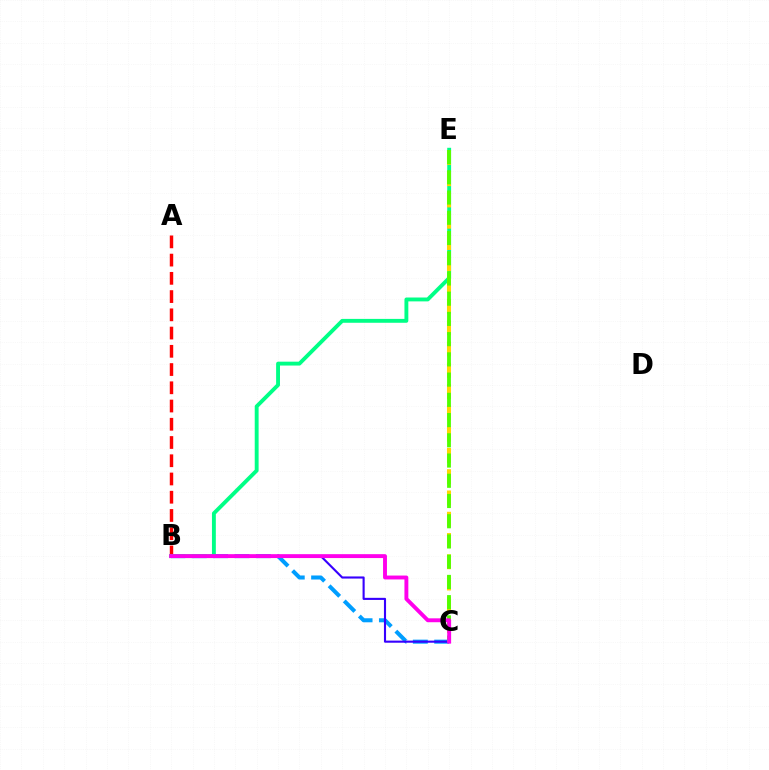{('B', 'C'): [{'color': '#009eff', 'line_style': 'dashed', 'thickness': 2.9}, {'color': '#3700ff', 'line_style': 'solid', 'thickness': 1.52}, {'color': '#ff00ed', 'line_style': 'solid', 'thickness': 2.81}], ('A', 'B'): [{'color': '#ff0000', 'line_style': 'dashed', 'thickness': 2.48}], ('B', 'E'): [{'color': '#00ff86', 'line_style': 'solid', 'thickness': 2.79}], ('C', 'E'): [{'color': '#ffd500', 'line_style': 'dashed', 'thickness': 2.89}, {'color': '#4fff00', 'line_style': 'dashed', 'thickness': 2.75}]}